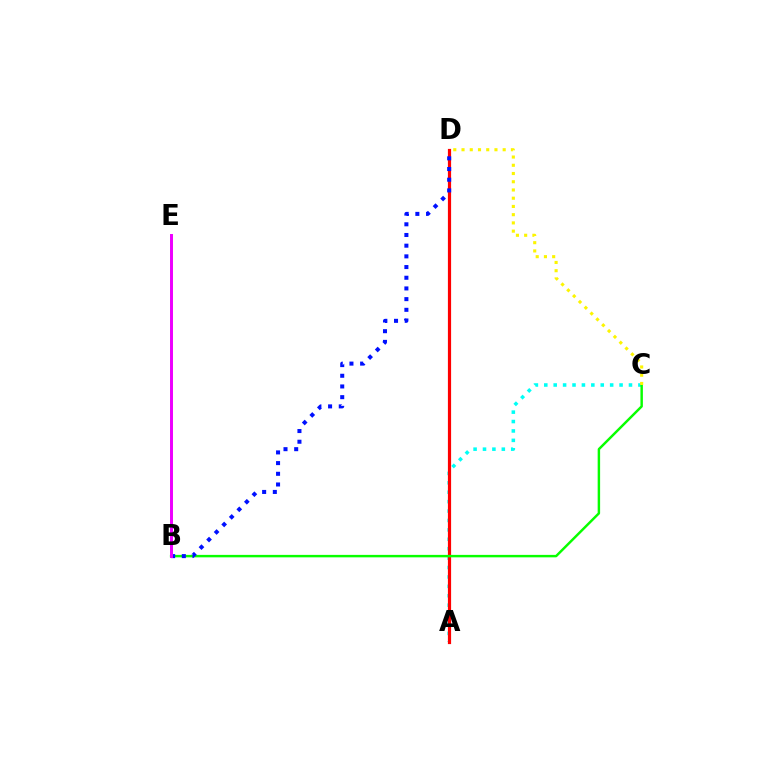{('A', 'C'): [{'color': '#00fff6', 'line_style': 'dotted', 'thickness': 2.56}], ('A', 'D'): [{'color': '#ff0000', 'line_style': 'solid', 'thickness': 2.3}], ('B', 'C'): [{'color': '#08ff00', 'line_style': 'solid', 'thickness': 1.76}], ('B', 'D'): [{'color': '#0010ff', 'line_style': 'dotted', 'thickness': 2.9}], ('B', 'E'): [{'color': '#ee00ff', 'line_style': 'solid', 'thickness': 2.14}], ('C', 'D'): [{'color': '#fcf500', 'line_style': 'dotted', 'thickness': 2.24}]}